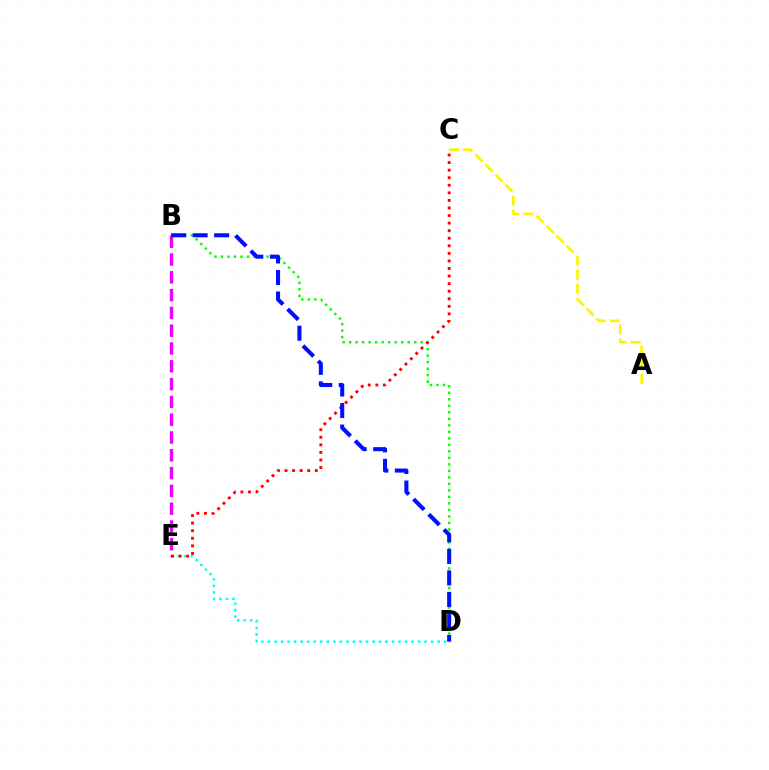{('B', 'D'): [{'color': '#08ff00', 'line_style': 'dotted', 'thickness': 1.77}, {'color': '#0010ff', 'line_style': 'dashed', 'thickness': 2.92}], ('D', 'E'): [{'color': '#00fff6', 'line_style': 'dotted', 'thickness': 1.77}], ('B', 'E'): [{'color': '#ee00ff', 'line_style': 'dashed', 'thickness': 2.42}], ('C', 'E'): [{'color': '#ff0000', 'line_style': 'dotted', 'thickness': 2.06}], ('A', 'C'): [{'color': '#fcf500', 'line_style': 'dashed', 'thickness': 1.92}]}